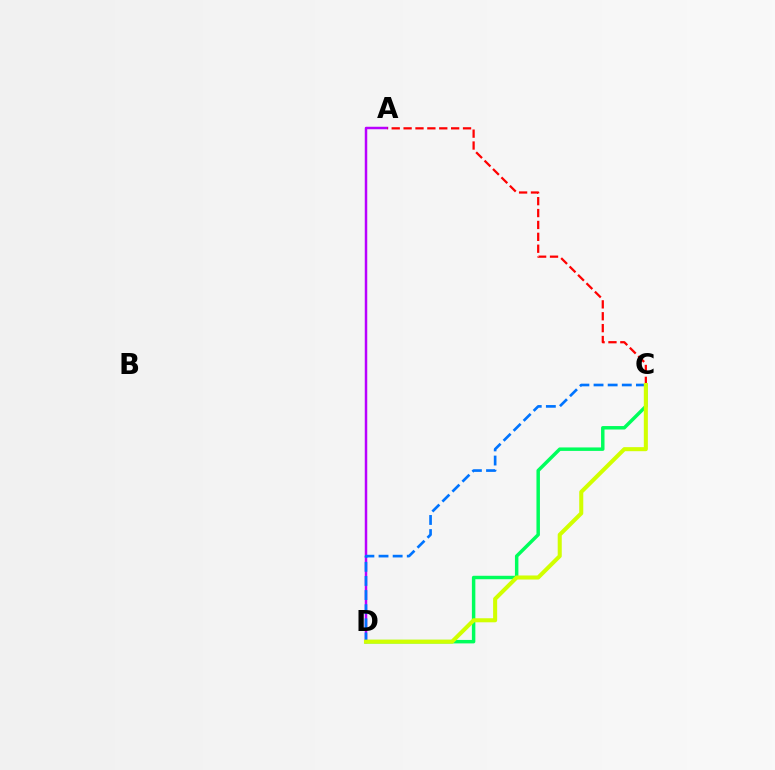{('C', 'D'): [{'color': '#00ff5c', 'line_style': 'solid', 'thickness': 2.49}, {'color': '#0074ff', 'line_style': 'dashed', 'thickness': 1.92}, {'color': '#d1ff00', 'line_style': 'solid', 'thickness': 2.91}], ('A', 'D'): [{'color': '#b900ff', 'line_style': 'solid', 'thickness': 1.79}], ('A', 'C'): [{'color': '#ff0000', 'line_style': 'dashed', 'thickness': 1.61}]}